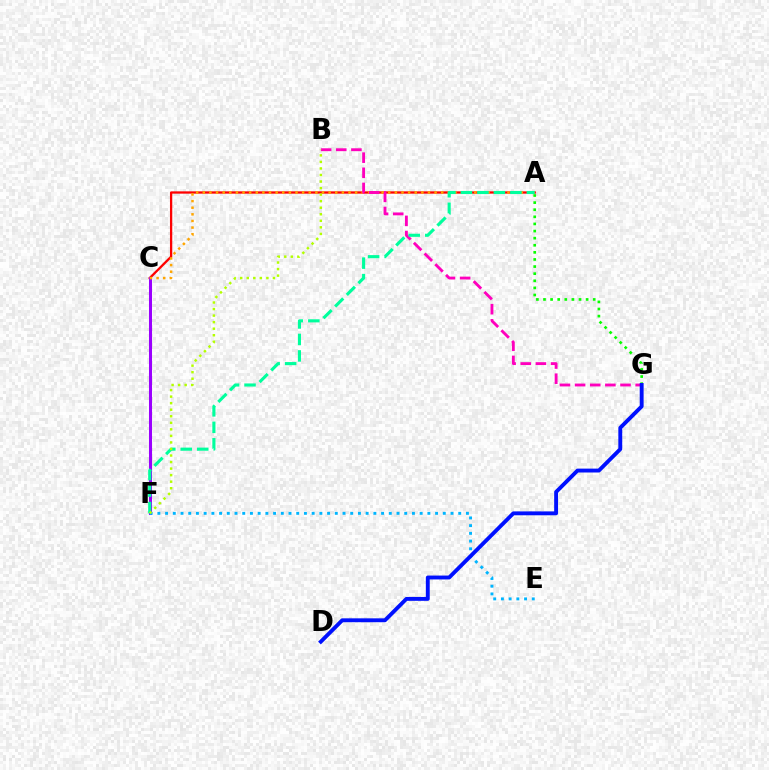{('A', 'C'): [{'color': '#ff0000', 'line_style': 'solid', 'thickness': 1.65}, {'color': '#ffa500', 'line_style': 'dotted', 'thickness': 1.8}], ('C', 'F'): [{'color': '#9b00ff', 'line_style': 'solid', 'thickness': 2.19}], ('A', 'G'): [{'color': '#08ff00', 'line_style': 'dotted', 'thickness': 1.93}], ('B', 'G'): [{'color': '#ff00bd', 'line_style': 'dashed', 'thickness': 2.06}], ('A', 'F'): [{'color': '#00ff9d', 'line_style': 'dashed', 'thickness': 2.24}], ('E', 'F'): [{'color': '#00b5ff', 'line_style': 'dotted', 'thickness': 2.1}], ('D', 'G'): [{'color': '#0010ff', 'line_style': 'solid', 'thickness': 2.8}], ('B', 'F'): [{'color': '#b3ff00', 'line_style': 'dotted', 'thickness': 1.78}]}